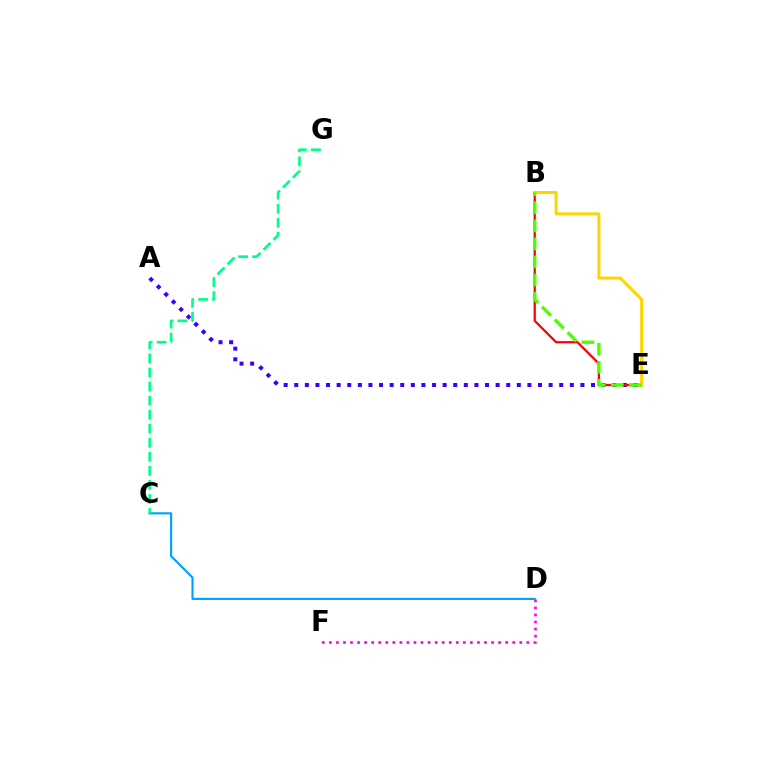{('A', 'E'): [{'color': '#3700ff', 'line_style': 'dotted', 'thickness': 2.88}], ('D', 'F'): [{'color': '#ff00ed', 'line_style': 'dotted', 'thickness': 1.92}], ('C', 'D'): [{'color': '#009eff', 'line_style': 'solid', 'thickness': 1.53}], ('B', 'E'): [{'color': '#ff0000', 'line_style': 'solid', 'thickness': 1.61}, {'color': '#ffd500', 'line_style': 'solid', 'thickness': 2.18}, {'color': '#4fff00', 'line_style': 'dashed', 'thickness': 2.45}], ('C', 'G'): [{'color': '#00ff86', 'line_style': 'dashed', 'thickness': 1.91}]}